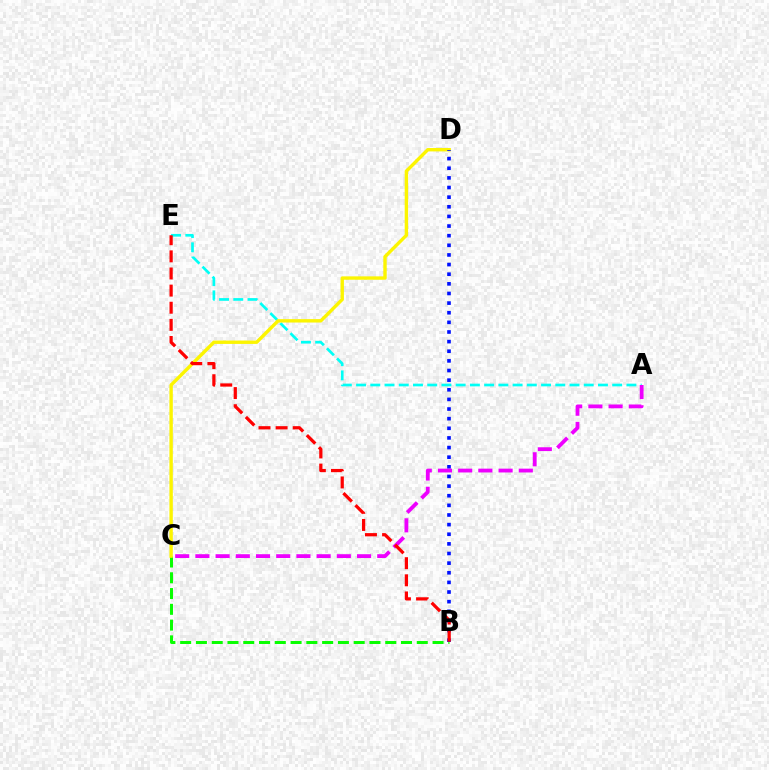{('A', 'E'): [{'color': '#00fff6', 'line_style': 'dashed', 'thickness': 1.93}], ('B', 'C'): [{'color': '#08ff00', 'line_style': 'dashed', 'thickness': 2.14}], ('C', 'D'): [{'color': '#fcf500', 'line_style': 'solid', 'thickness': 2.45}], ('B', 'D'): [{'color': '#0010ff', 'line_style': 'dotted', 'thickness': 2.62}], ('A', 'C'): [{'color': '#ee00ff', 'line_style': 'dashed', 'thickness': 2.74}], ('B', 'E'): [{'color': '#ff0000', 'line_style': 'dashed', 'thickness': 2.33}]}